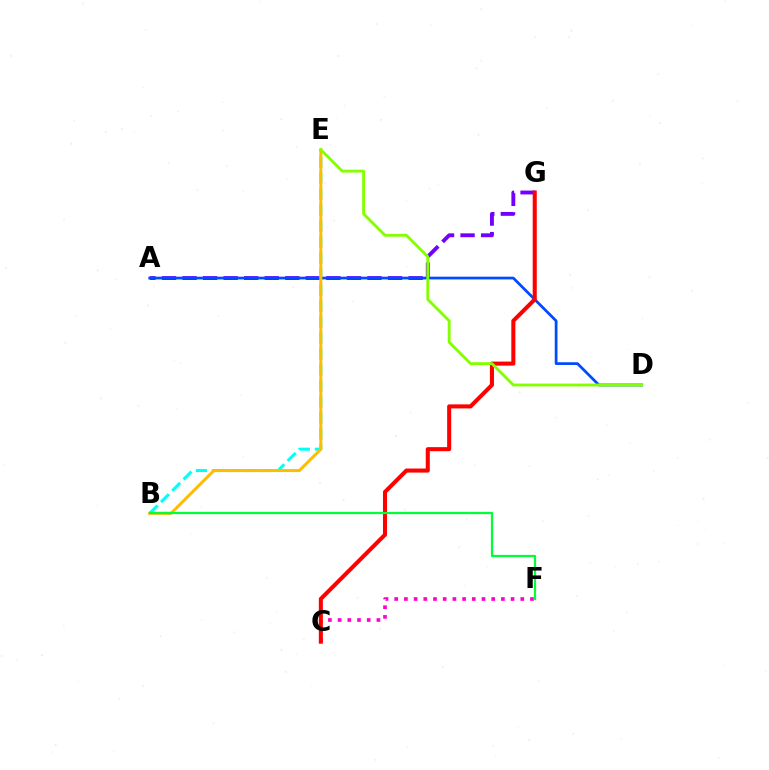{('A', 'G'): [{'color': '#7200ff', 'line_style': 'dashed', 'thickness': 2.79}], ('B', 'E'): [{'color': '#00fff6', 'line_style': 'dashed', 'thickness': 2.17}, {'color': '#ffbd00', 'line_style': 'solid', 'thickness': 2.18}], ('C', 'F'): [{'color': '#ff00cf', 'line_style': 'dotted', 'thickness': 2.63}], ('A', 'D'): [{'color': '#004bff', 'line_style': 'solid', 'thickness': 1.97}], ('C', 'G'): [{'color': '#ff0000', 'line_style': 'solid', 'thickness': 2.92}], ('B', 'F'): [{'color': '#00ff39', 'line_style': 'solid', 'thickness': 1.61}], ('D', 'E'): [{'color': '#84ff00', 'line_style': 'solid', 'thickness': 2.06}]}